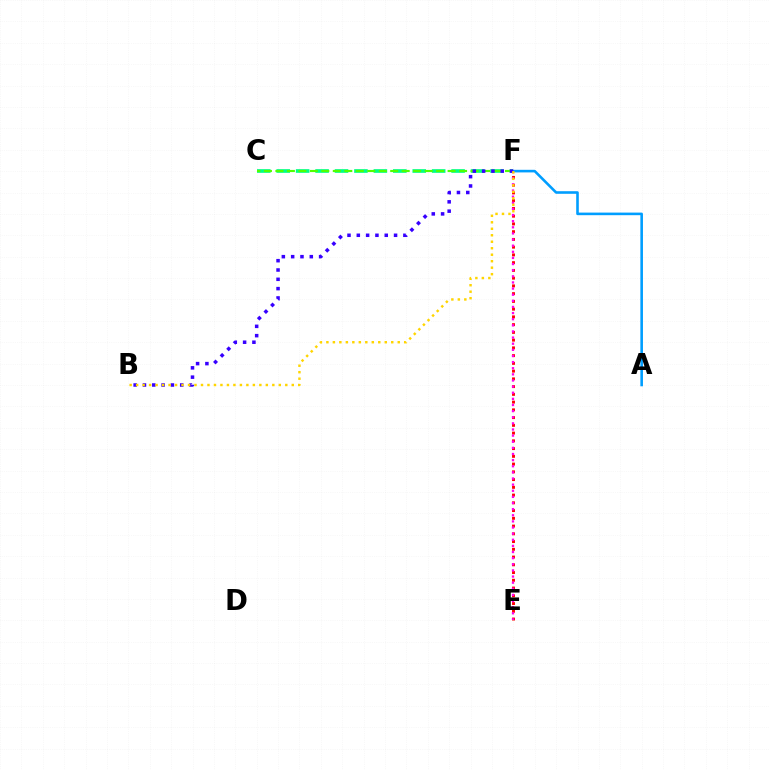{('E', 'F'): [{'color': '#ff0000', 'line_style': 'dotted', 'thickness': 2.1}, {'color': '#ff00ed', 'line_style': 'dotted', 'thickness': 1.66}], ('C', 'F'): [{'color': '#00ff86', 'line_style': 'dashed', 'thickness': 2.64}, {'color': '#4fff00', 'line_style': 'dashed', 'thickness': 1.56}], ('A', 'F'): [{'color': '#009eff', 'line_style': 'solid', 'thickness': 1.87}], ('B', 'F'): [{'color': '#3700ff', 'line_style': 'dotted', 'thickness': 2.53}, {'color': '#ffd500', 'line_style': 'dotted', 'thickness': 1.76}]}